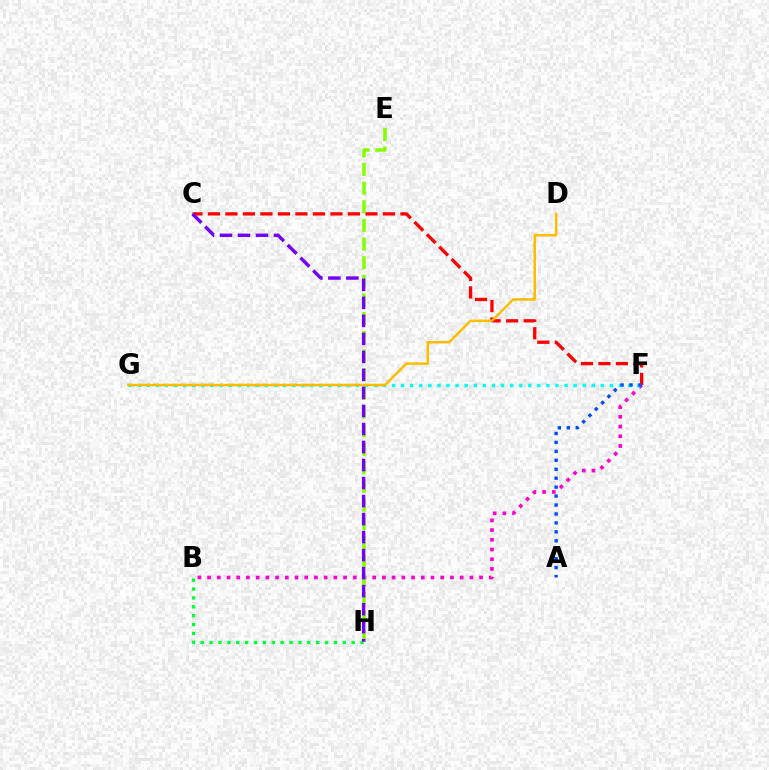{('B', 'F'): [{'color': '#ff00cf', 'line_style': 'dotted', 'thickness': 2.64}], ('B', 'H'): [{'color': '#00ff39', 'line_style': 'dotted', 'thickness': 2.41}], ('C', 'F'): [{'color': '#ff0000', 'line_style': 'dashed', 'thickness': 2.38}], ('F', 'G'): [{'color': '#00fff6', 'line_style': 'dotted', 'thickness': 2.47}], ('D', 'G'): [{'color': '#ffbd00', 'line_style': 'solid', 'thickness': 1.8}], ('A', 'F'): [{'color': '#004bff', 'line_style': 'dotted', 'thickness': 2.43}], ('E', 'H'): [{'color': '#84ff00', 'line_style': 'dashed', 'thickness': 2.53}], ('C', 'H'): [{'color': '#7200ff', 'line_style': 'dashed', 'thickness': 2.45}]}